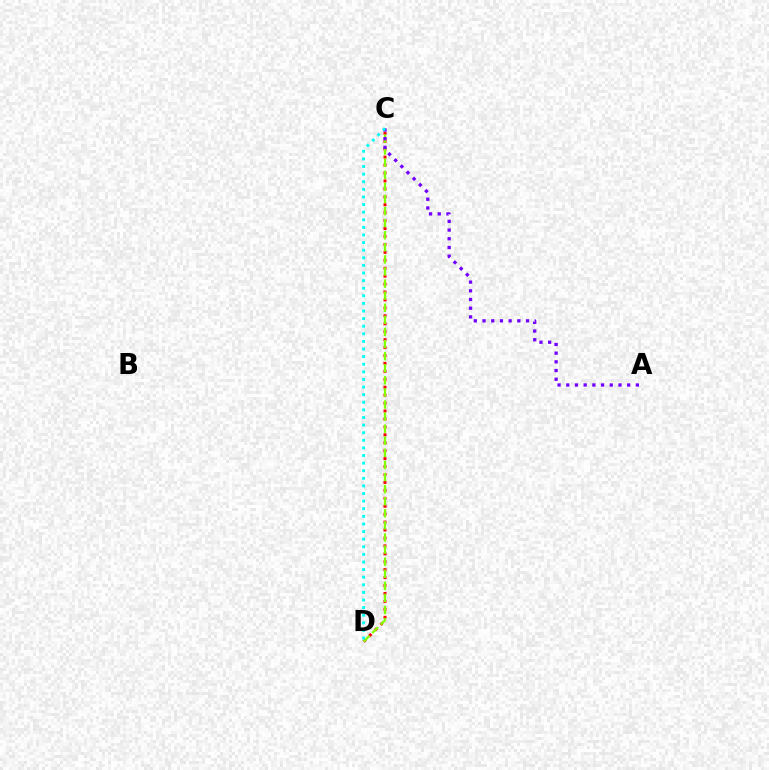{('C', 'D'): [{'color': '#ff0000', 'line_style': 'dotted', 'thickness': 2.16}, {'color': '#84ff00', 'line_style': 'dashed', 'thickness': 1.64}, {'color': '#00fff6', 'line_style': 'dotted', 'thickness': 2.07}], ('A', 'C'): [{'color': '#7200ff', 'line_style': 'dotted', 'thickness': 2.36}]}